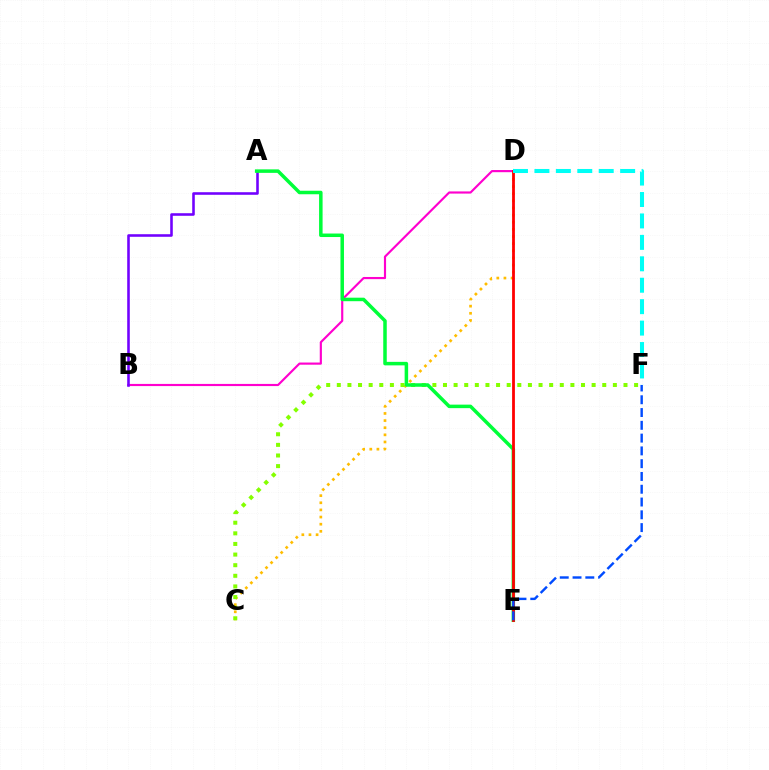{('B', 'D'): [{'color': '#ff00cf', 'line_style': 'solid', 'thickness': 1.55}], ('A', 'B'): [{'color': '#7200ff', 'line_style': 'solid', 'thickness': 1.85}], ('C', 'D'): [{'color': '#ffbd00', 'line_style': 'dotted', 'thickness': 1.94}], ('C', 'F'): [{'color': '#84ff00', 'line_style': 'dotted', 'thickness': 2.88}], ('A', 'E'): [{'color': '#00ff39', 'line_style': 'solid', 'thickness': 2.53}], ('D', 'E'): [{'color': '#ff0000', 'line_style': 'solid', 'thickness': 2.01}], ('E', 'F'): [{'color': '#004bff', 'line_style': 'dashed', 'thickness': 1.74}], ('D', 'F'): [{'color': '#00fff6', 'line_style': 'dashed', 'thickness': 2.91}]}